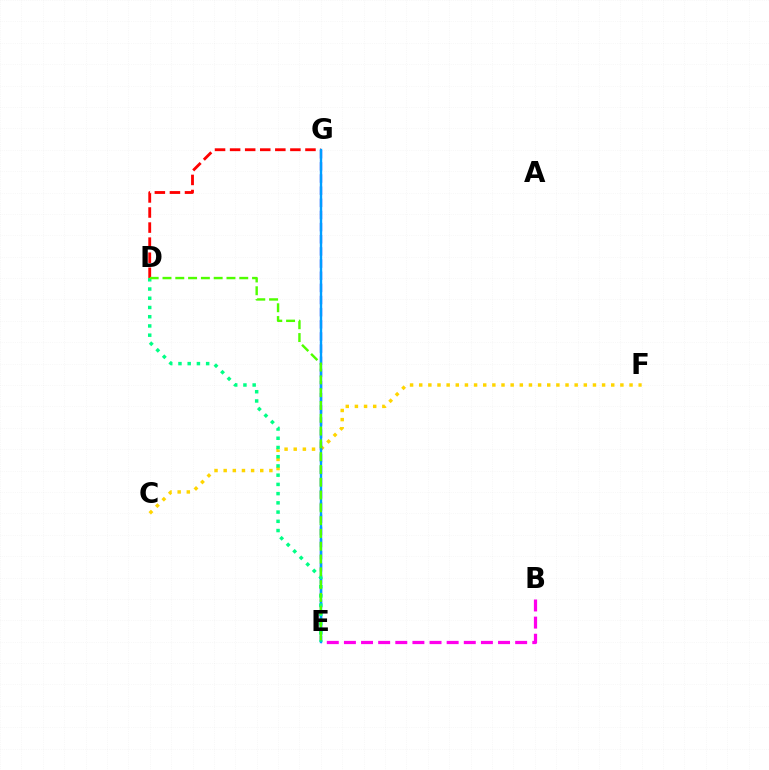{('C', 'F'): [{'color': '#ffd500', 'line_style': 'dotted', 'thickness': 2.48}], ('B', 'E'): [{'color': '#ff00ed', 'line_style': 'dashed', 'thickness': 2.33}], ('D', 'G'): [{'color': '#ff0000', 'line_style': 'dashed', 'thickness': 2.05}], ('E', 'G'): [{'color': '#3700ff', 'line_style': 'dashed', 'thickness': 1.65}, {'color': '#009eff', 'line_style': 'solid', 'thickness': 1.73}], ('D', 'E'): [{'color': '#00ff86', 'line_style': 'dotted', 'thickness': 2.51}, {'color': '#4fff00', 'line_style': 'dashed', 'thickness': 1.74}]}